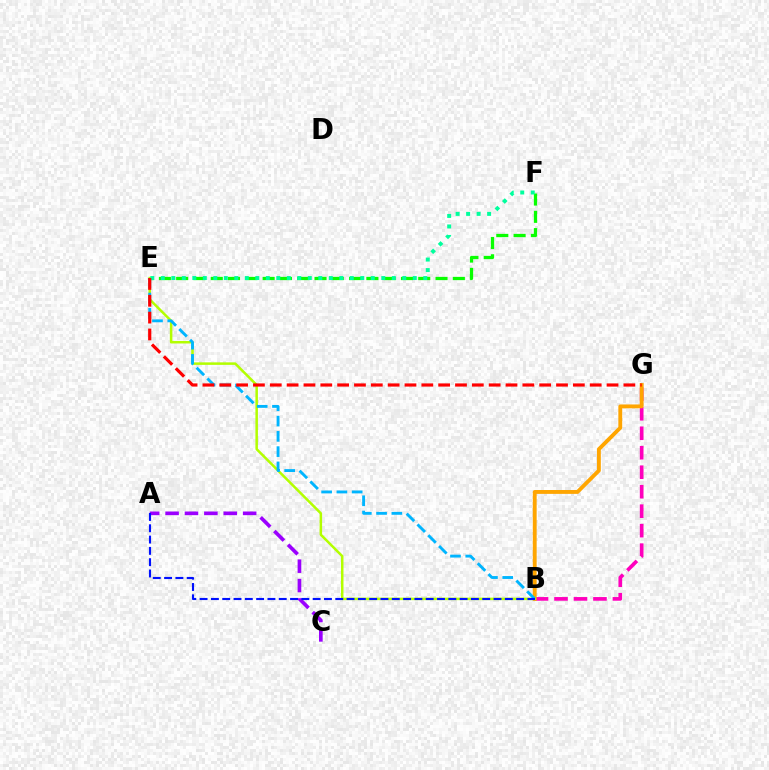{('E', 'F'): [{'color': '#08ff00', 'line_style': 'dashed', 'thickness': 2.35}, {'color': '#00ff9d', 'line_style': 'dotted', 'thickness': 2.85}], ('B', 'G'): [{'color': '#ff00bd', 'line_style': 'dashed', 'thickness': 2.65}, {'color': '#ffa500', 'line_style': 'solid', 'thickness': 2.78}], ('A', 'C'): [{'color': '#9b00ff', 'line_style': 'dashed', 'thickness': 2.63}], ('B', 'E'): [{'color': '#b3ff00', 'line_style': 'solid', 'thickness': 1.81}, {'color': '#00b5ff', 'line_style': 'dashed', 'thickness': 2.07}], ('A', 'B'): [{'color': '#0010ff', 'line_style': 'dashed', 'thickness': 1.54}], ('E', 'G'): [{'color': '#ff0000', 'line_style': 'dashed', 'thickness': 2.29}]}